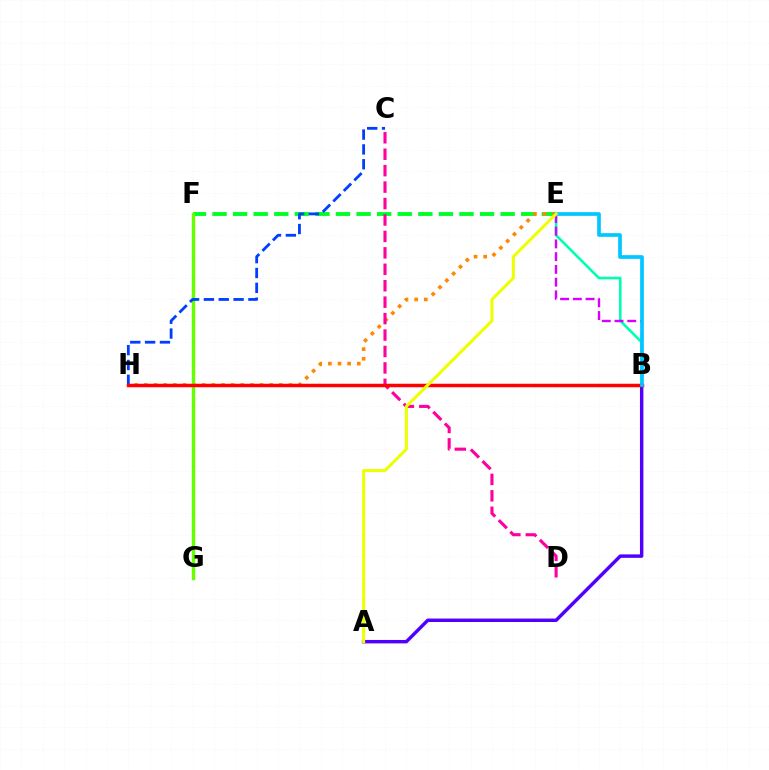{('B', 'E'): [{'color': '#00ffaf', 'line_style': 'solid', 'thickness': 1.88}, {'color': '#d600ff', 'line_style': 'dashed', 'thickness': 1.73}, {'color': '#00c7ff', 'line_style': 'solid', 'thickness': 2.66}], ('E', 'F'): [{'color': '#00ff27', 'line_style': 'dashed', 'thickness': 2.8}], ('A', 'B'): [{'color': '#4f00ff', 'line_style': 'solid', 'thickness': 2.48}], ('E', 'H'): [{'color': '#ff8800', 'line_style': 'dotted', 'thickness': 2.62}], ('F', 'G'): [{'color': '#66ff00', 'line_style': 'solid', 'thickness': 2.45}], ('C', 'H'): [{'color': '#003fff', 'line_style': 'dashed', 'thickness': 2.02}], ('C', 'D'): [{'color': '#ff00a0', 'line_style': 'dashed', 'thickness': 2.23}], ('B', 'H'): [{'color': '#ff0000', 'line_style': 'solid', 'thickness': 2.51}], ('A', 'E'): [{'color': '#eeff00', 'line_style': 'solid', 'thickness': 2.18}]}